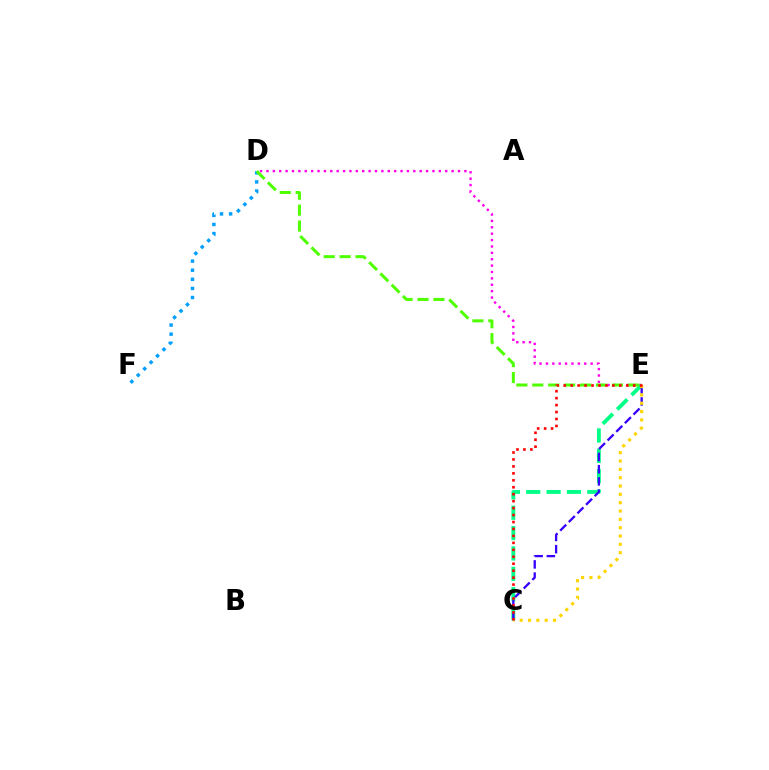{('D', 'E'): [{'color': '#ff00ed', 'line_style': 'dotted', 'thickness': 1.73}, {'color': '#4fff00', 'line_style': 'dashed', 'thickness': 2.16}], ('C', 'E'): [{'color': '#00ff86', 'line_style': 'dashed', 'thickness': 2.77}, {'color': '#3700ff', 'line_style': 'dashed', 'thickness': 1.66}, {'color': '#ffd500', 'line_style': 'dotted', 'thickness': 2.26}, {'color': '#ff0000', 'line_style': 'dotted', 'thickness': 1.89}], ('D', 'F'): [{'color': '#009eff', 'line_style': 'dotted', 'thickness': 2.47}]}